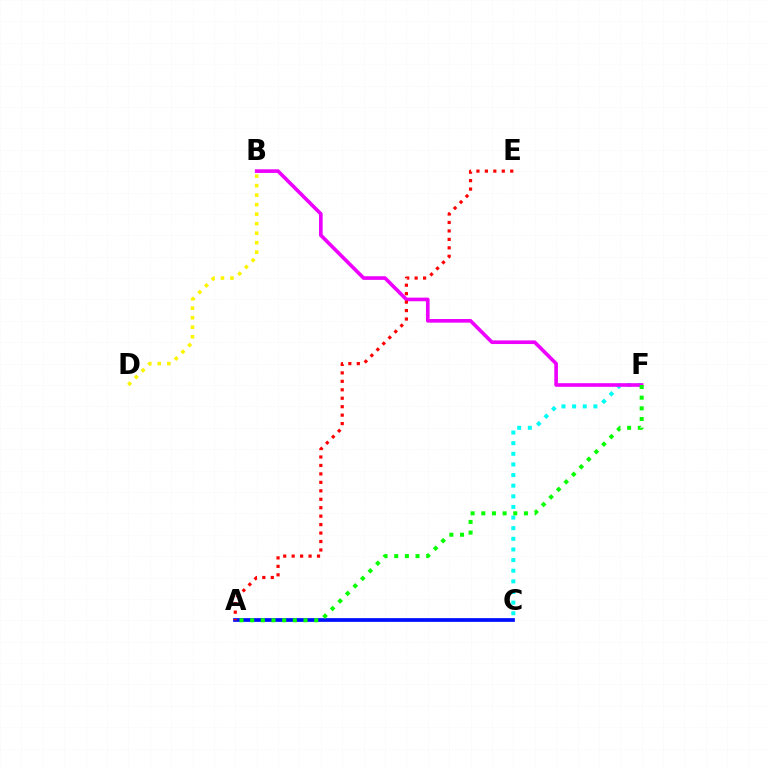{('C', 'F'): [{'color': '#00fff6', 'line_style': 'dotted', 'thickness': 2.89}], ('B', 'F'): [{'color': '#ee00ff', 'line_style': 'solid', 'thickness': 2.62}], ('A', 'C'): [{'color': '#0010ff', 'line_style': 'solid', 'thickness': 2.69}], ('A', 'E'): [{'color': '#ff0000', 'line_style': 'dotted', 'thickness': 2.3}], ('A', 'F'): [{'color': '#08ff00', 'line_style': 'dotted', 'thickness': 2.9}], ('B', 'D'): [{'color': '#fcf500', 'line_style': 'dotted', 'thickness': 2.58}]}